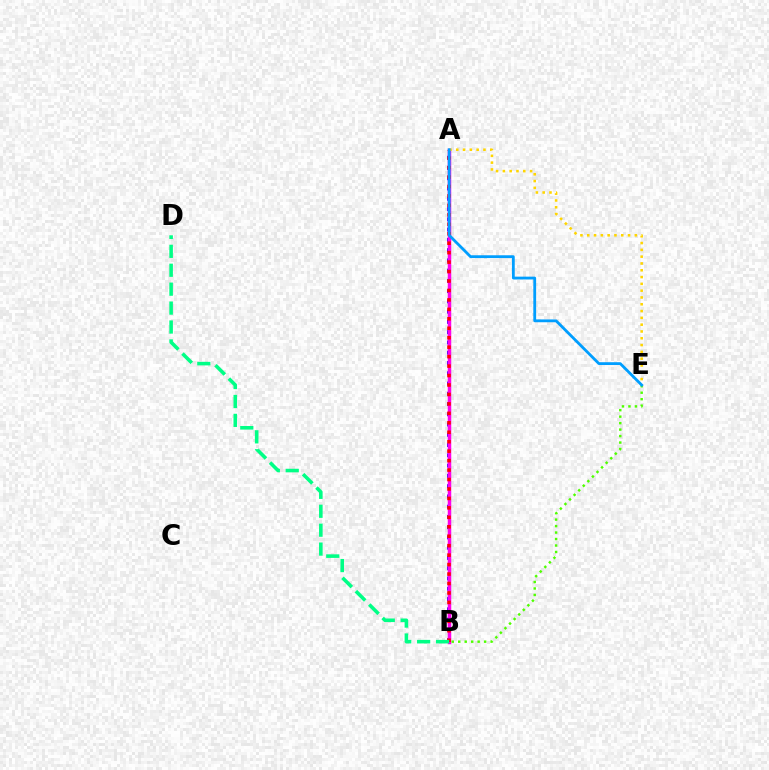{('A', 'B'): [{'color': '#3700ff', 'line_style': 'dotted', 'thickness': 2.79}, {'color': '#ff00ed', 'line_style': 'solid', 'thickness': 2.51}, {'color': '#ff0000', 'line_style': 'dotted', 'thickness': 2.57}], ('A', 'E'): [{'color': '#ffd500', 'line_style': 'dotted', 'thickness': 1.85}, {'color': '#009eff', 'line_style': 'solid', 'thickness': 2.02}], ('B', 'E'): [{'color': '#4fff00', 'line_style': 'dotted', 'thickness': 1.76}], ('B', 'D'): [{'color': '#00ff86', 'line_style': 'dashed', 'thickness': 2.57}]}